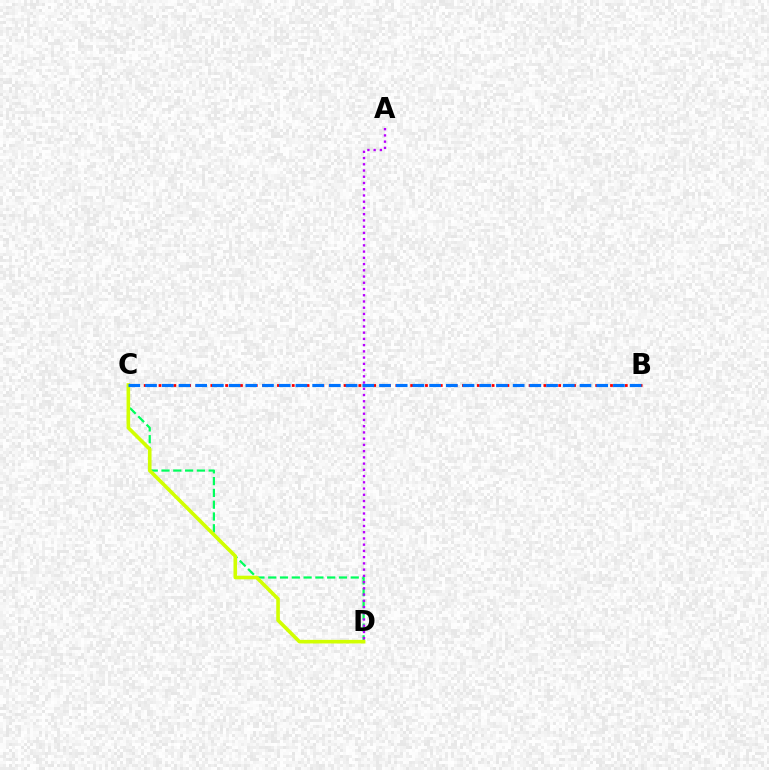{('C', 'D'): [{'color': '#00ff5c', 'line_style': 'dashed', 'thickness': 1.6}, {'color': '#d1ff00', 'line_style': 'solid', 'thickness': 2.6}], ('B', 'C'): [{'color': '#ff0000', 'line_style': 'dotted', 'thickness': 2.01}, {'color': '#0074ff', 'line_style': 'dashed', 'thickness': 2.27}], ('A', 'D'): [{'color': '#b900ff', 'line_style': 'dotted', 'thickness': 1.69}]}